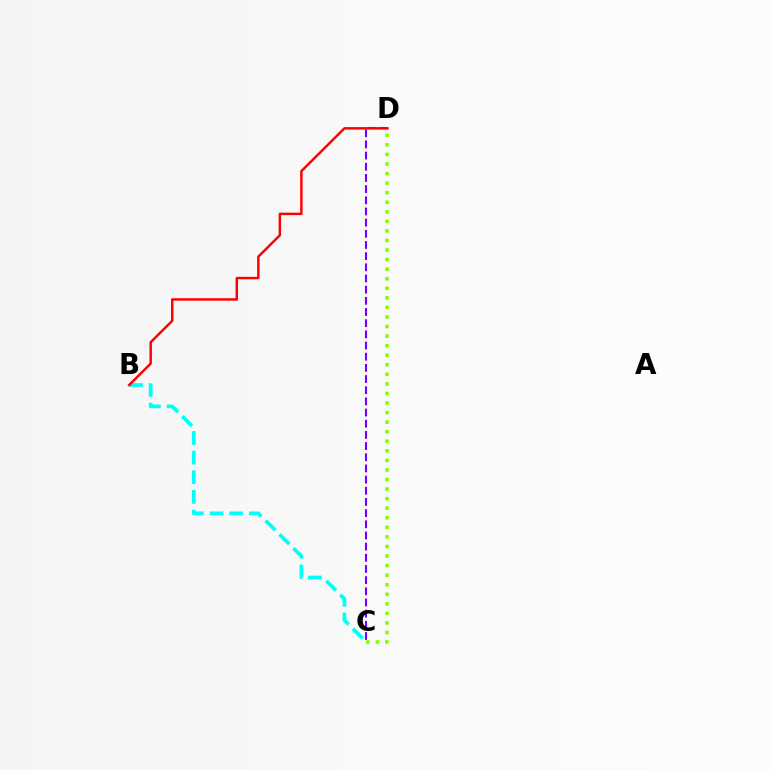{('B', 'C'): [{'color': '#00fff6', 'line_style': 'dashed', 'thickness': 2.67}], ('C', 'D'): [{'color': '#7200ff', 'line_style': 'dashed', 'thickness': 1.52}, {'color': '#84ff00', 'line_style': 'dotted', 'thickness': 2.6}], ('B', 'D'): [{'color': '#ff0000', 'line_style': 'solid', 'thickness': 1.77}]}